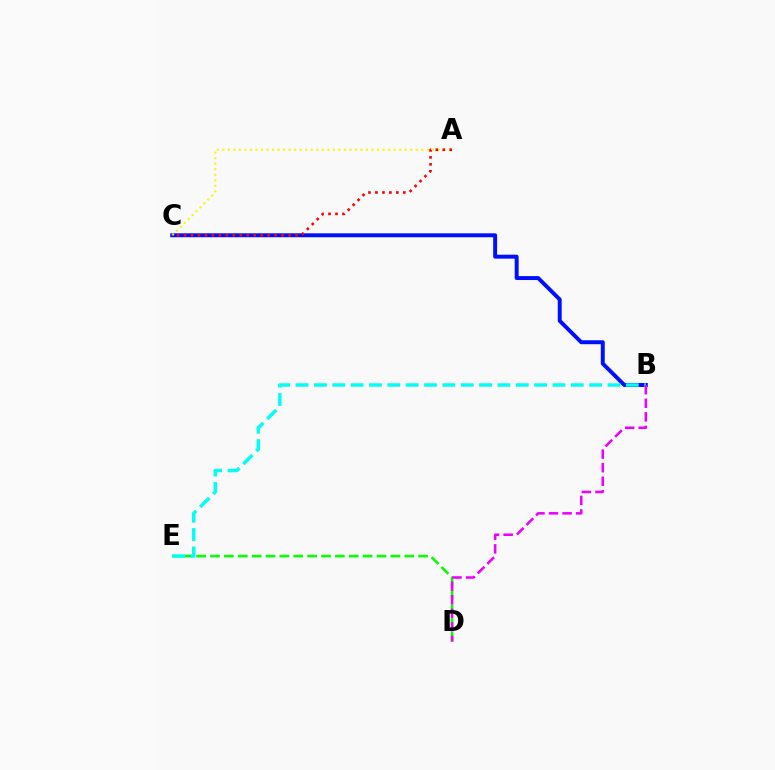{('B', 'C'): [{'color': '#0010ff', 'line_style': 'solid', 'thickness': 2.84}], ('A', 'C'): [{'color': '#fcf500', 'line_style': 'dotted', 'thickness': 1.5}, {'color': '#ff0000', 'line_style': 'dotted', 'thickness': 1.89}], ('D', 'E'): [{'color': '#08ff00', 'line_style': 'dashed', 'thickness': 1.88}], ('B', 'E'): [{'color': '#00fff6', 'line_style': 'dashed', 'thickness': 2.49}], ('B', 'D'): [{'color': '#ee00ff', 'line_style': 'dashed', 'thickness': 1.84}]}